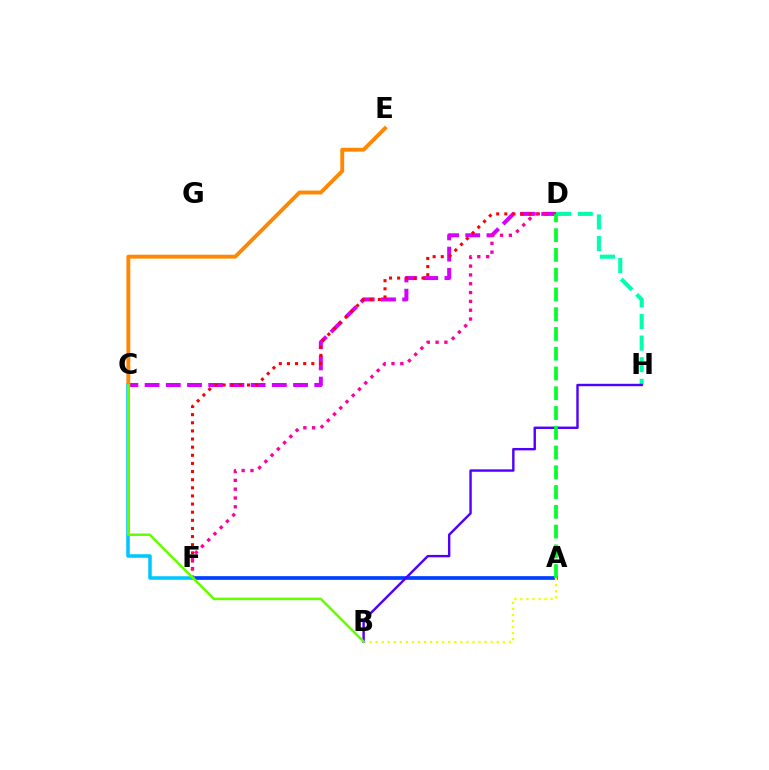{('C', 'D'): [{'color': '#d600ff', 'line_style': 'dashed', 'thickness': 2.88}], ('D', 'F'): [{'color': '#ff0000', 'line_style': 'dotted', 'thickness': 2.21}, {'color': '#ff00a0', 'line_style': 'dotted', 'thickness': 2.4}], ('C', 'E'): [{'color': '#ff8800', 'line_style': 'solid', 'thickness': 2.79}], ('D', 'H'): [{'color': '#00ffaf', 'line_style': 'dashed', 'thickness': 2.94}], ('A', 'F'): [{'color': '#003fff', 'line_style': 'solid', 'thickness': 2.66}], ('C', 'F'): [{'color': '#00c7ff', 'line_style': 'solid', 'thickness': 2.54}], ('A', 'B'): [{'color': '#eeff00', 'line_style': 'dotted', 'thickness': 1.65}], ('B', 'H'): [{'color': '#4f00ff', 'line_style': 'solid', 'thickness': 1.74}], ('A', 'D'): [{'color': '#00ff27', 'line_style': 'dashed', 'thickness': 2.68}], ('B', 'C'): [{'color': '#66ff00', 'line_style': 'solid', 'thickness': 1.84}]}